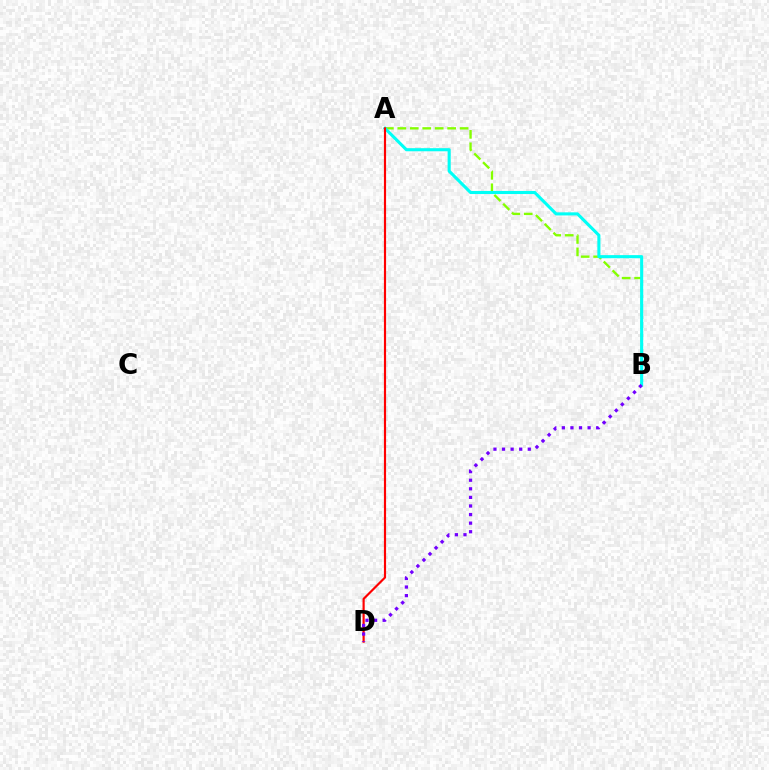{('A', 'B'): [{'color': '#84ff00', 'line_style': 'dashed', 'thickness': 1.69}, {'color': '#00fff6', 'line_style': 'solid', 'thickness': 2.23}], ('A', 'D'): [{'color': '#ff0000', 'line_style': 'solid', 'thickness': 1.56}], ('B', 'D'): [{'color': '#7200ff', 'line_style': 'dotted', 'thickness': 2.33}]}